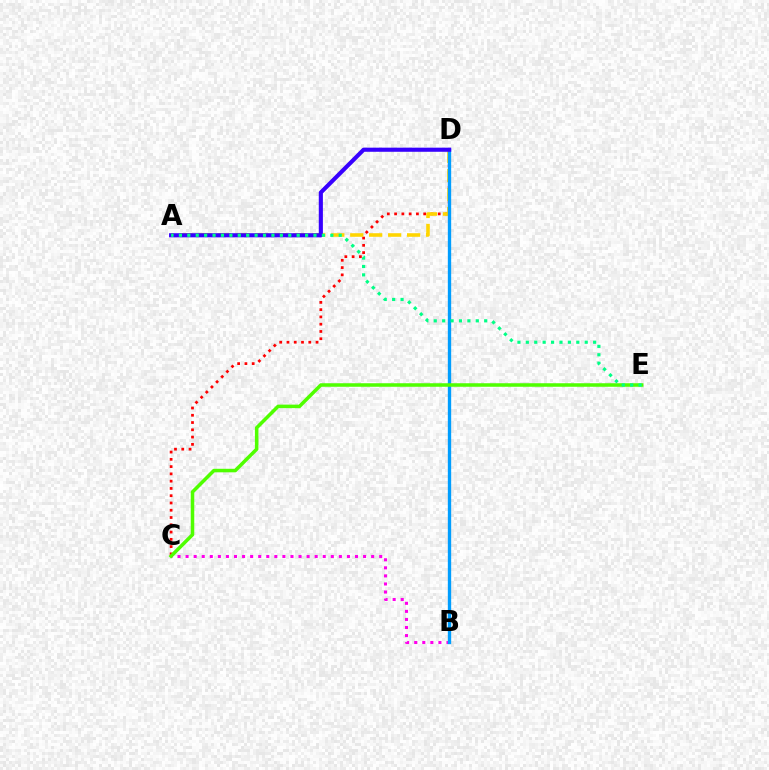{('C', 'D'): [{'color': '#ff0000', 'line_style': 'dotted', 'thickness': 1.98}], ('B', 'C'): [{'color': '#ff00ed', 'line_style': 'dotted', 'thickness': 2.19}], ('A', 'D'): [{'color': '#ffd500', 'line_style': 'dashed', 'thickness': 2.58}, {'color': '#3700ff', 'line_style': 'solid', 'thickness': 2.96}], ('B', 'D'): [{'color': '#009eff', 'line_style': 'solid', 'thickness': 2.41}], ('C', 'E'): [{'color': '#4fff00', 'line_style': 'solid', 'thickness': 2.54}], ('A', 'E'): [{'color': '#00ff86', 'line_style': 'dotted', 'thickness': 2.29}]}